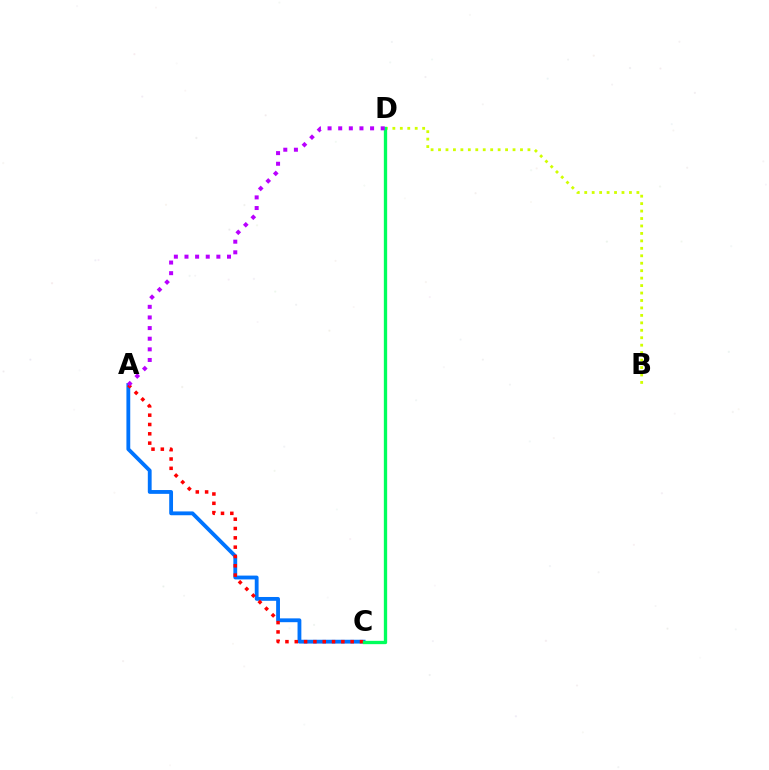{('B', 'D'): [{'color': '#d1ff00', 'line_style': 'dotted', 'thickness': 2.02}], ('A', 'C'): [{'color': '#0074ff', 'line_style': 'solid', 'thickness': 2.75}, {'color': '#ff0000', 'line_style': 'dotted', 'thickness': 2.53}], ('C', 'D'): [{'color': '#00ff5c', 'line_style': 'solid', 'thickness': 2.39}], ('A', 'D'): [{'color': '#b900ff', 'line_style': 'dotted', 'thickness': 2.89}]}